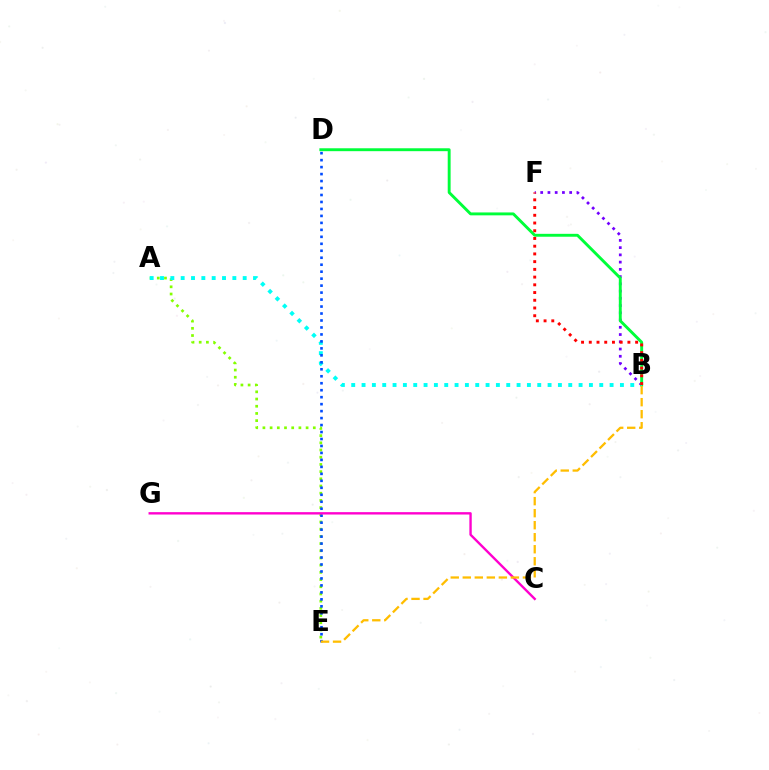{('A', 'E'): [{'color': '#84ff00', 'line_style': 'dotted', 'thickness': 1.96}], ('B', 'F'): [{'color': '#7200ff', 'line_style': 'dotted', 'thickness': 1.97}, {'color': '#ff0000', 'line_style': 'dotted', 'thickness': 2.1}], ('B', 'D'): [{'color': '#00ff39', 'line_style': 'solid', 'thickness': 2.09}], ('A', 'B'): [{'color': '#00fff6', 'line_style': 'dotted', 'thickness': 2.81}], ('D', 'E'): [{'color': '#004bff', 'line_style': 'dotted', 'thickness': 1.89}], ('C', 'G'): [{'color': '#ff00cf', 'line_style': 'solid', 'thickness': 1.71}], ('B', 'E'): [{'color': '#ffbd00', 'line_style': 'dashed', 'thickness': 1.63}]}